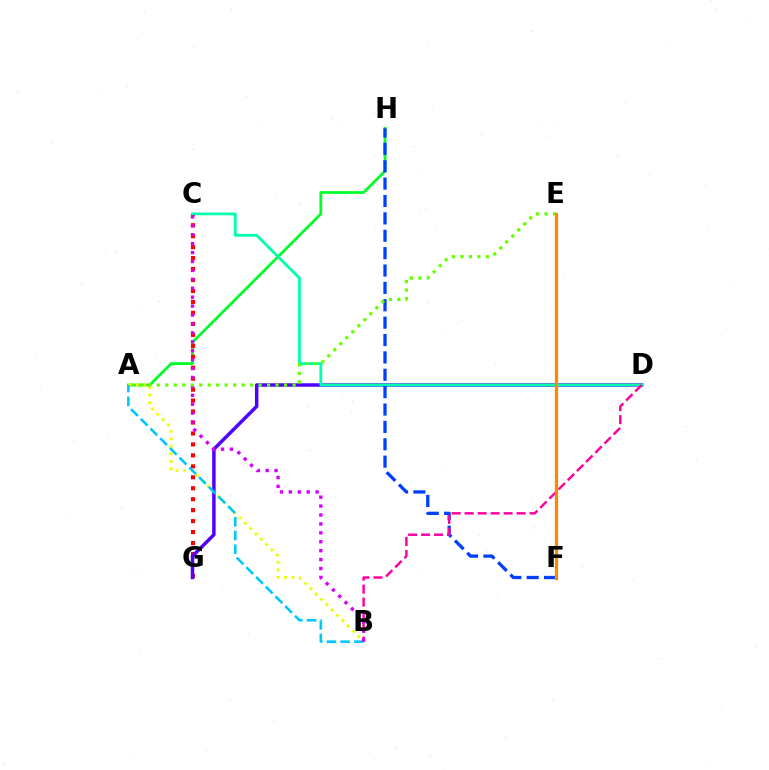{('A', 'H'): [{'color': '#00ff27', 'line_style': 'solid', 'thickness': 1.99}], ('C', 'G'): [{'color': '#ff0000', 'line_style': 'dotted', 'thickness': 2.98}], ('A', 'B'): [{'color': '#eeff00', 'line_style': 'dotted', 'thickness': 2.04}, {'color': '#00c7ff', 'line_style': 'dashed', 'thickness': 1.86}], ('D', 'G'): [{'color': '#4f00ff', 'line_style': 'solid', 'thickness': 2.5}], ('C', 'D'): [{'color': '#00ffaf', 'line_style': 'solid', 'thickness': 2.02}], ('F', 'H'): [{'color': '#003fff', 'line_style': 'dashed', 'thickness': 2.36}], ('B', 'D'): [{'color': '#ff00a0', 'line_style': 'dashed', 'thickness': 1.76}], ('B', 'C'): [{'color': '#d600ff', 'line_style': 'dotted', 'thickness': 2.42}], ('A', 'E'): [{'color': '#66ff00', 'line_style': 'dotted', 'thickness': 2.31}], ('E', 'F'): [{'color': '#ff8800', 'line_style': 'solid', 'thickness': 2.33}]}